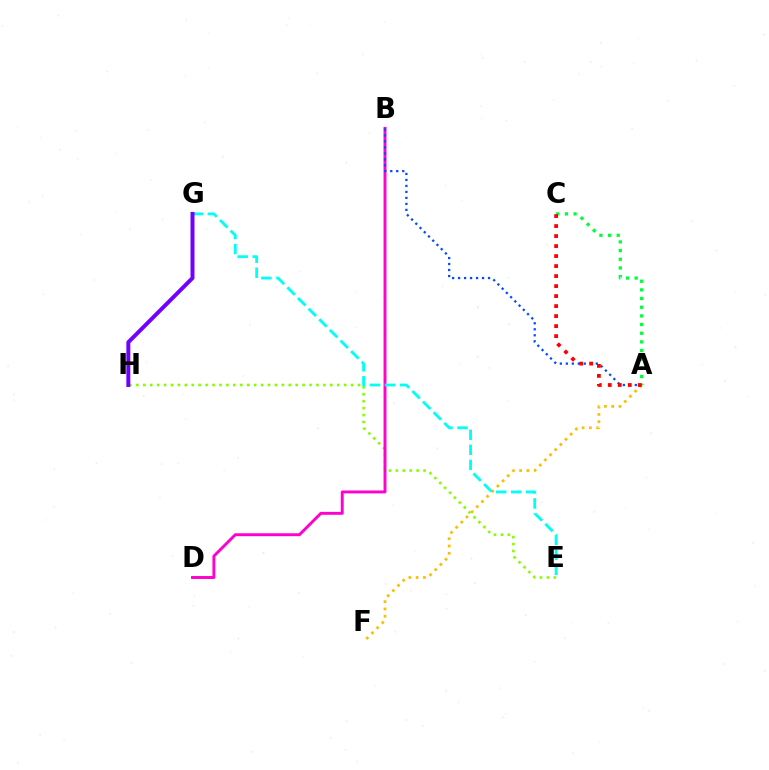{('E', 'H'): [{'color': '#84ff00', 'line_style': 'dotted', 'thickness': 1.88}], ('B', 'D'): [{'color': '#ff00cf', 'line_style': 'solid', 'thickness': 2.1}], ('A', 'F'): [{'color': '#ffbd00', 'line_style': 'dotted', 'thickness': 1.98}], ('E', 'G'): [{'color': '#00fff6', 'line_style': 'dashed', 'thickness': 2.04}], ('A', 'B'): [{'color': '#004bff', 'line_style': 'dotted', 'thickness': 1.63}], ('G', 'H'): [{'color': '#7200ff', 'line_style': 'solid', 'thickness': 2.86}], ('A', 'C'): [{'color': '#00ff39', 'line_style': 'dotted', 'thickness': 2.36}, {'color': '#ff0000', 'line_style': 'dotted', 'thickness': 2.72}]}